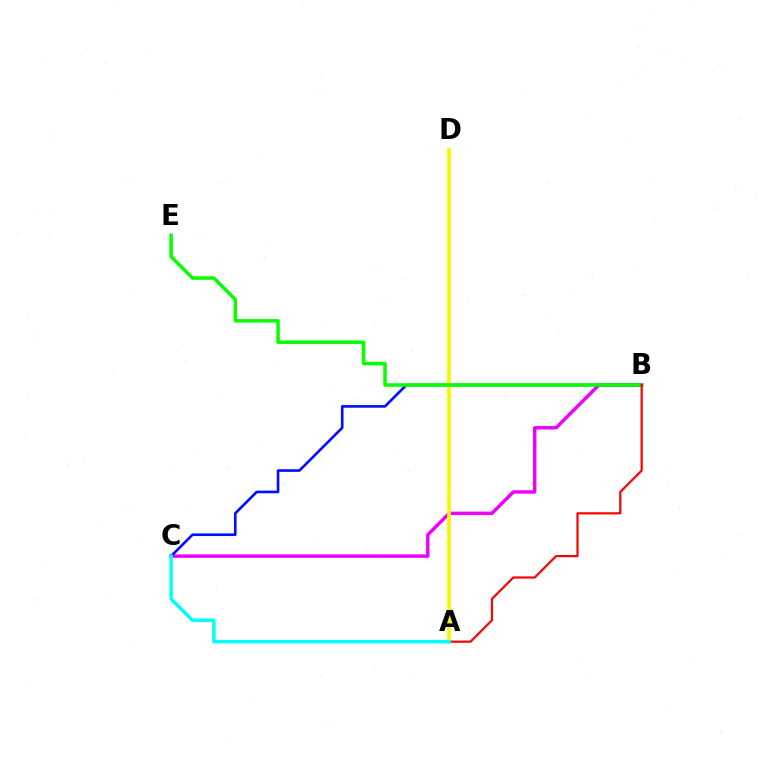{('B', 'C'): [{'color': '#ee00ff', 'line_style': 'solid', 'thickness': 2.47}, {'color': '#0010ff', 'line_style': 'solid', 'thickness': 1.9}], ('A', 'D'): [{'color': '#fcf500', 'line_style': 'solid', 'thickness': 2.71}], ('B', 'E'): [{'color': '#08ff00', 'line_style': 'solid', 'thickness': 2.53}], ('A', 'B'): [{'color': '#ff0000', 'line_style': 'solid', 'thickness': 1.59}], ('A', 'C'): [{'color': '#00fff6', 'line_style': 'solid', 'thickness': 2.51}]}